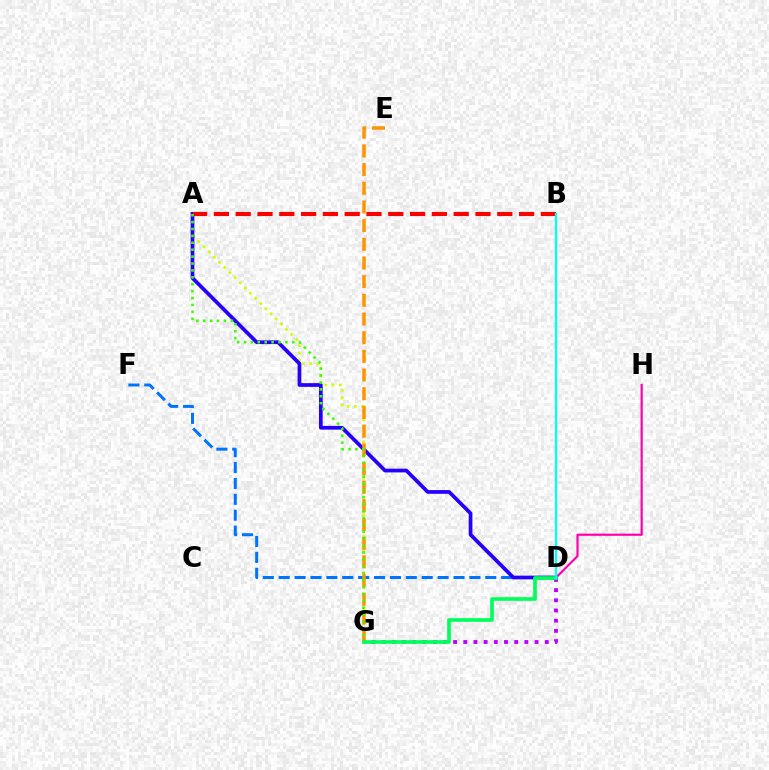{('A', 'G'): [{'color': '#d1ff00', 'line_style': 'dotted', 'thickness': 1.98}, {'color': '#3dff00', 'line_style': 'dotted', 'thickness': 1.88}], ('D', 'F'): [{'color': '#0074ff', 'line_style': 'dashed', 'thickness': 2.16}], ('A', 'D'): [{'color': '#2500ff', 'line_style': 'solid', 'thickness': 2.68}], ('E', 'G'): [{'color': '#ff9400', 'line_style': 'dashed', 'thickness': 2.54}], ('A', 'B'): [{'color': '#ff0000', 'line_style': 'dashed', 'thickness': 2.96}], ('D', 'G'): [{'color': '#b900ff', 'line_style': 'dotted', 'thickness': 2.77}, {'color': '#00ff5c', 'line_style': 'solid', 'thickness': 2.65}], ('D', 'H'): [{'color': '#ff00ac', 'line_style': 'solid', 'thickness': 1.58}], ('B', 'D'): [{'color': '#00fff6', 'line_style': 'solid', 'thickness': 1.63}]}